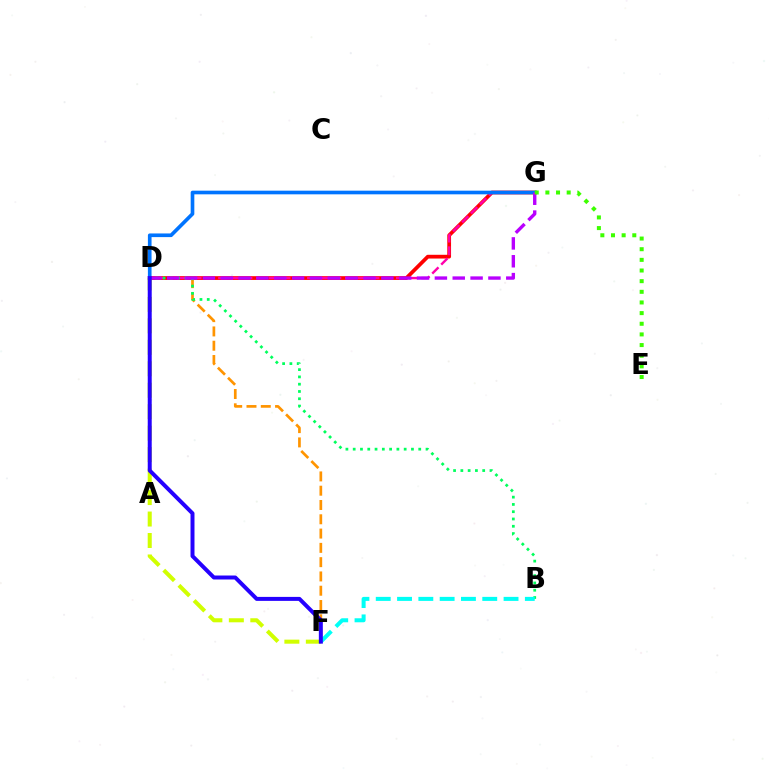{('D', 'F'): [{'color': '#ff9400', 'line_style': 'dashed', 'thickness': 1.94}, {'color': '#d1ff00', 'line_style': 'dashed', 'thickness': 2.92}, {'color': '#2500ff', 'line_style': 'solid', 'thickness': 2.86}], ('D', 'G'): [{'color': '#ff0000', 'line_style': 'solid', 'thickness': 2.7}, {'color': '#ff00ac', 'line_style': 'dashed', 'thickness': 1.73}, {'color': '#0074ff', 'line_style': 'solid', 'thickness': 2.63}, {'color': '#b900ff', 'line_style': 'dashed', 'thickness': 2.42}], ('B', 'D'): [{'color': '#00ff5c', 'line_style': 'dotted', 'thickness': 1.98}], ('B', 'F'): [{'color': '#00fff6', 'line_style': 'dashed', 'thickness': 2.89}], ('E', 'G'): [{'color': '#3dff00', 'line_style': 'dotted', 'thickness': 2.89}]}